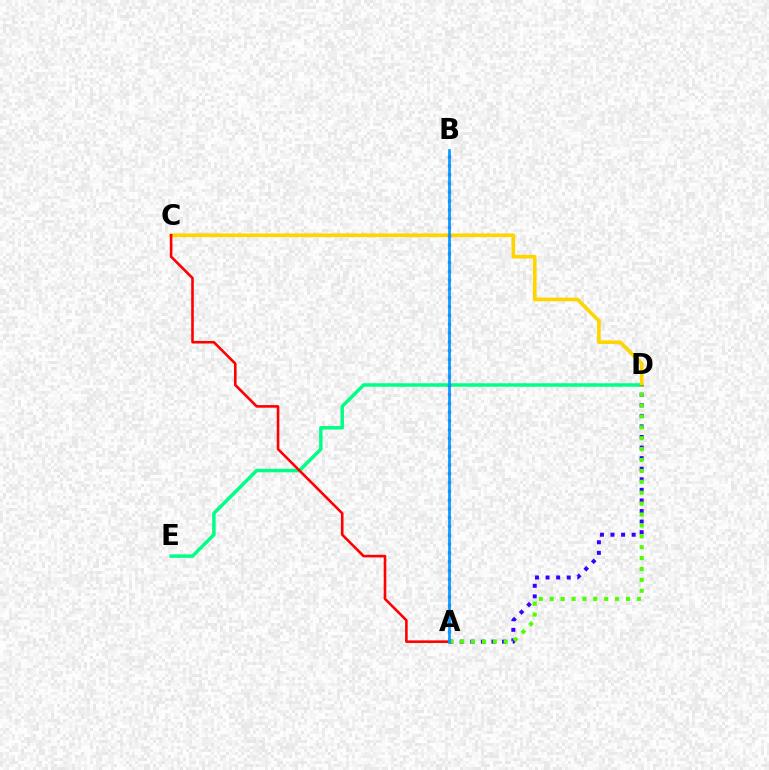{('D', 'E'): [{'color': '#00ff86', 'line_style': 'solid', 'thickness': 2.5}], ('C', 'D'): [{'color': '#ffd500', 'line_style': 'solid', 'thickness': 2.64}], ('A', 'D'): [{'color': '#3700ff', 'line_style': 'dotted', 'thickness': 2.87}, {'color': '#4fff00', 'line_style': 'dotted', 'thickness': 2.96}], ('A', 'B'): [{'color': '#ff00ed', 'line_style': 'dotted', 'thickness': 2.39}, {'color': '#009eff', 'line_style': 'solid', 'thickness': 1.95}], ('A', 'C'): [{'color': '#ff0000', 'line_style': 'solid', 'thickness': 1.87}]}